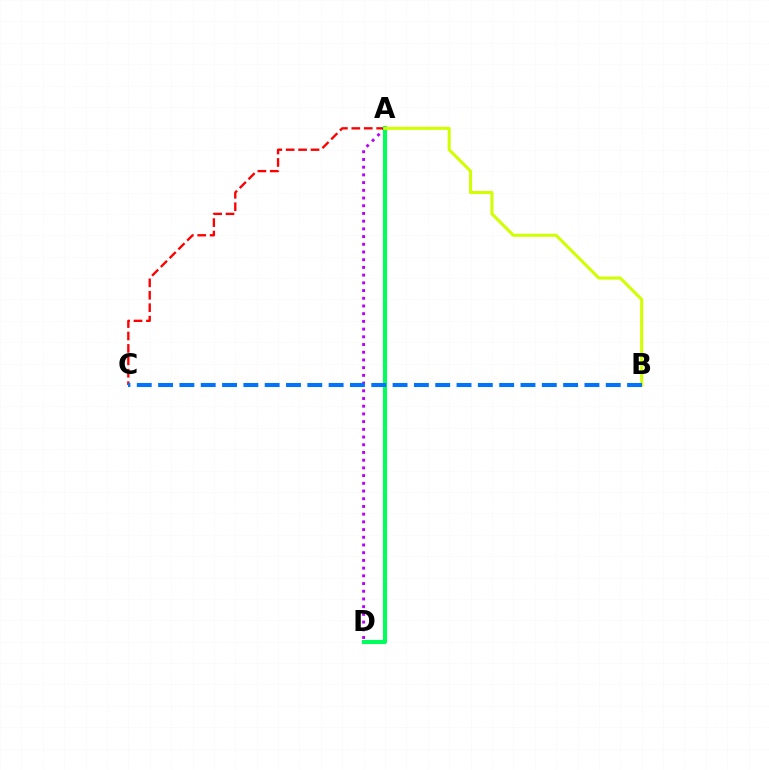{('A', 'D'): [{'color': '#b900ff', 'line_style': 'dotted', 'thickness': 2.09}, {'color': '#00ff5c', 'line_style': 'solid', 'thickness': 2.94}], ('A', 'C'): [{'color': '#ff0000', 'line_style': 'dashed', 'thickness': 1.69}], ('A', 'B'): [{'color': '#d1ff00', 'line_style': 'solid', 'thickness': 2.19}], ('B', 'C'): [{'color': '#0074ff', 'line_style': 'dashed', 'thickness': 2.9}]}